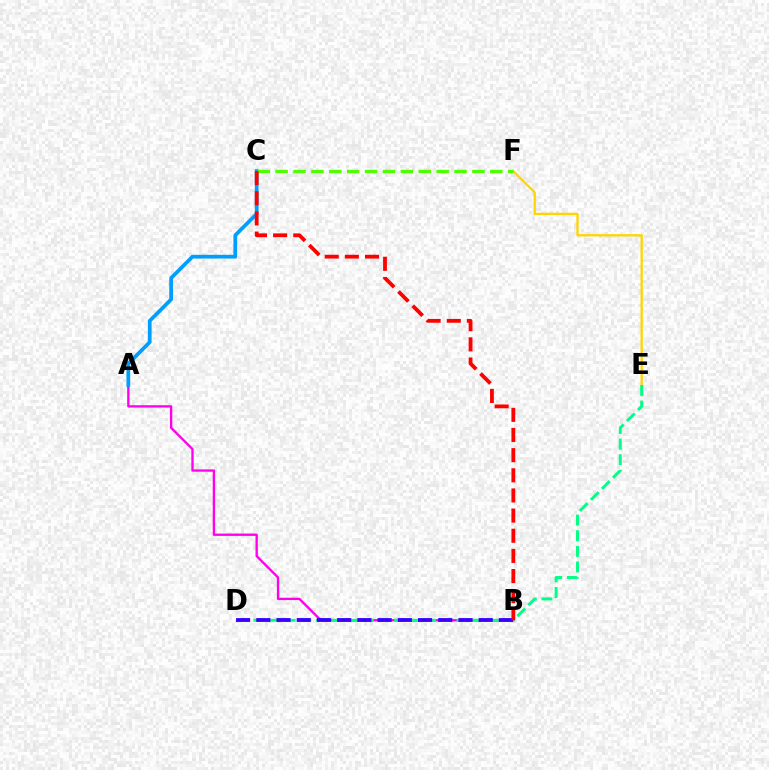{('A', 'B'): [{'color': '#ff00ed', 'line_style': 'solid', 'thickness': 1.68}], ('E', 'F'): [{'color': '#ffd500', 'line_style': 'solid', 'thickness': 1.65}], ('A', 'C'): [{'color': '#009eff', 'line_style': 'solid', 'thickness': 2.69}], ('D', 'E'): [{'color': '#00ff86', 'line_style': 'dashed', 'thickness': 2.12}], ('C', 'F'): [{'color': '#4fff00', 'line_style': 'dashed', 'thickness': 2.43}], ('B', 'D'): [{'color': '#3700ff', 'line_style': 'dashed', 'thickness': 2.75}], ('B', 'C'): [{'color': '#ff0000', 'line_style': 'dashed', 'thickness': 2.74}]}